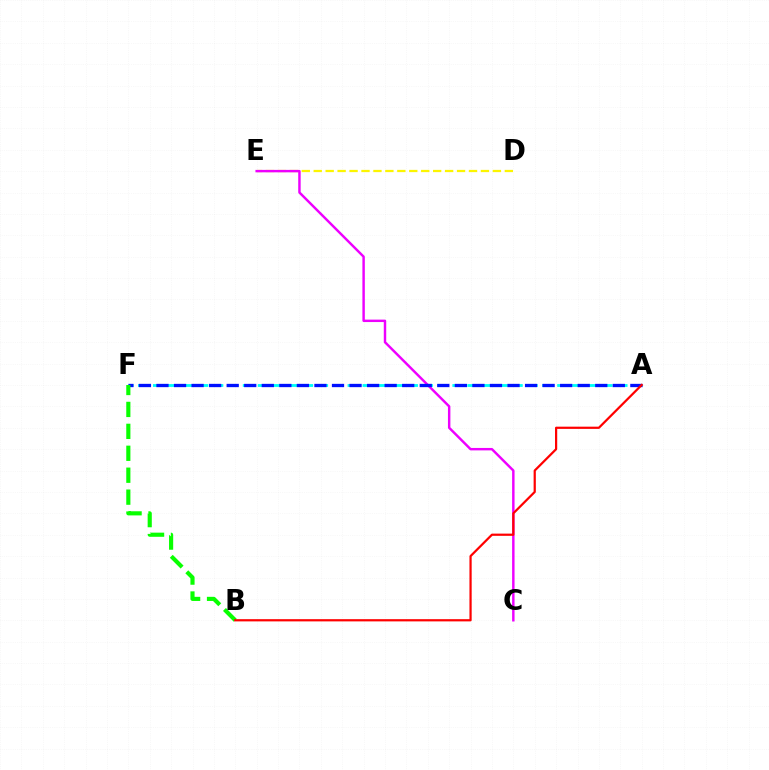{('D', 'E'): [{'color': '#fcf500', 'line_style': 'dashed', 'thickness': 1.62}], ('A', 'F'): [{'color': '#00fff6', 'line_style': 'dashed', 'thickness': 2.03}, {'color': '#0010ff', 'line_style': 'dashed', 'thickness': 2.38}], ('C', 'E'): [{'color': '#ee00ff', 'line_style': 'solid', 'thickness': 1.76}], ('B', 'F'): [{'color': '#08ff00', 'line_style': 'dashed', 'thickness': 2.98}], ('A', 'B'): [{'color': '#ff0000', 'line_style': 'solid', 'thickness': 1.6}]}